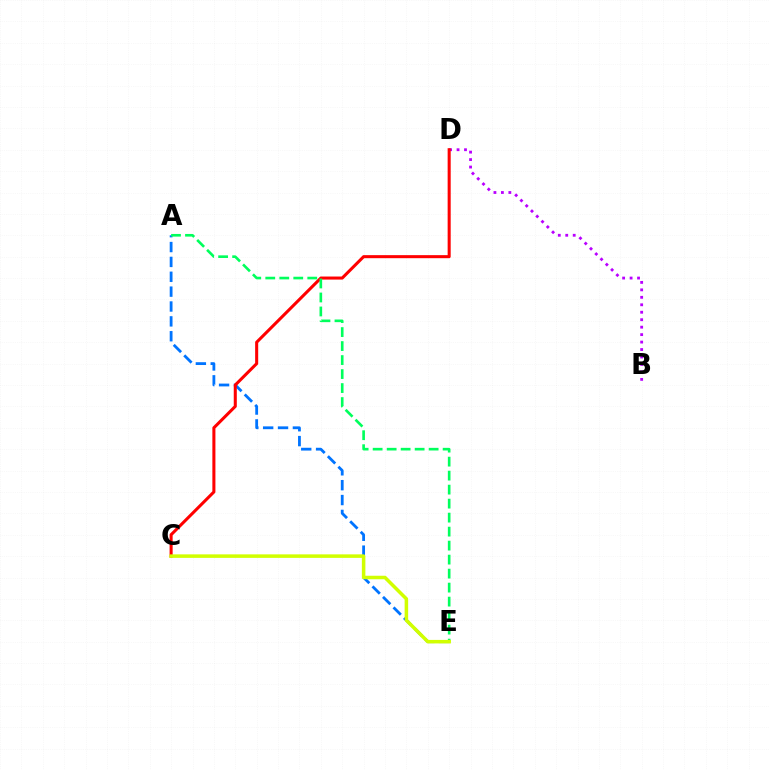{('B', 'D'): [{'color': '#b900ff', 'line_style': 'dotted', 'thickness': 2.03}], ('A', 'E'): [{'color': '#0074ff', 'line_style': 'dashed', 'thickness': 2.02}, {'color': '#00ff5c', 'line_style': 'dashed', 'thickness': 1.9}], ('C', 'D'): [{'color': '#ff0000', 'line_style': 'solid', 'thickness': 2.2}], ('C', 'E'): [{'color': '#d1ff00', 'line_style': 'solid', 'thickness': 2.53}]}